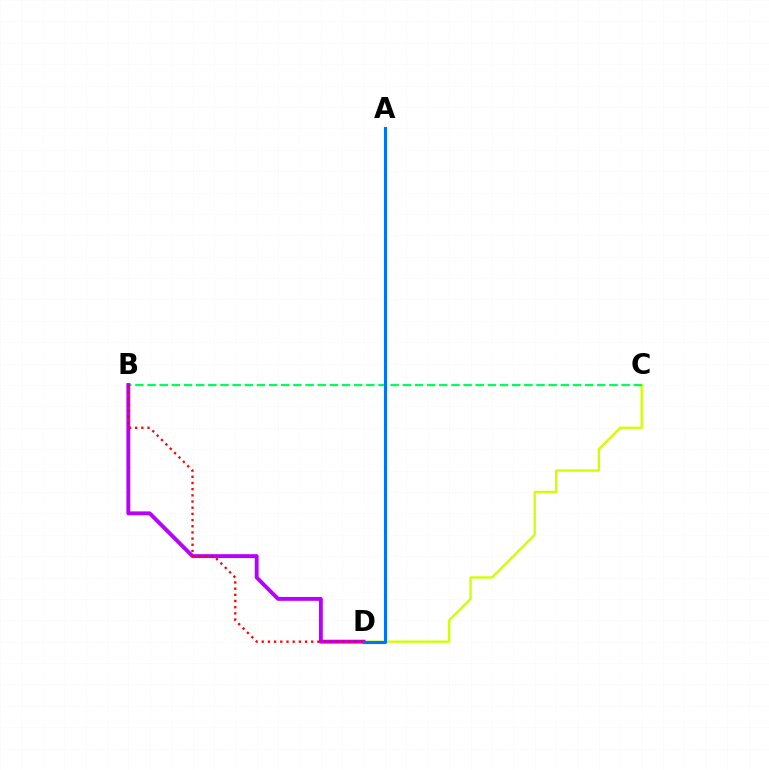{('C', 'D'): [{'color': '#d1ff00', 'line_style': 'solid', 'thickness': 1.69}], ('B', 'C'): [{'color': '#00ff5c', 'line_style': 'dashed', 'thickness': 1.65}], ('B', 'D'): [{'color': '#b900ff', 'line_style': 'solid', 'thickness': 2.79}, {'color': '#ff0000', 'line_style': 'dotted', 'thickness': 1.68}], ('A', 'D'): [{'color': '#0074ff', 'line_style': 'solid', 'thickness': 2.23}]}